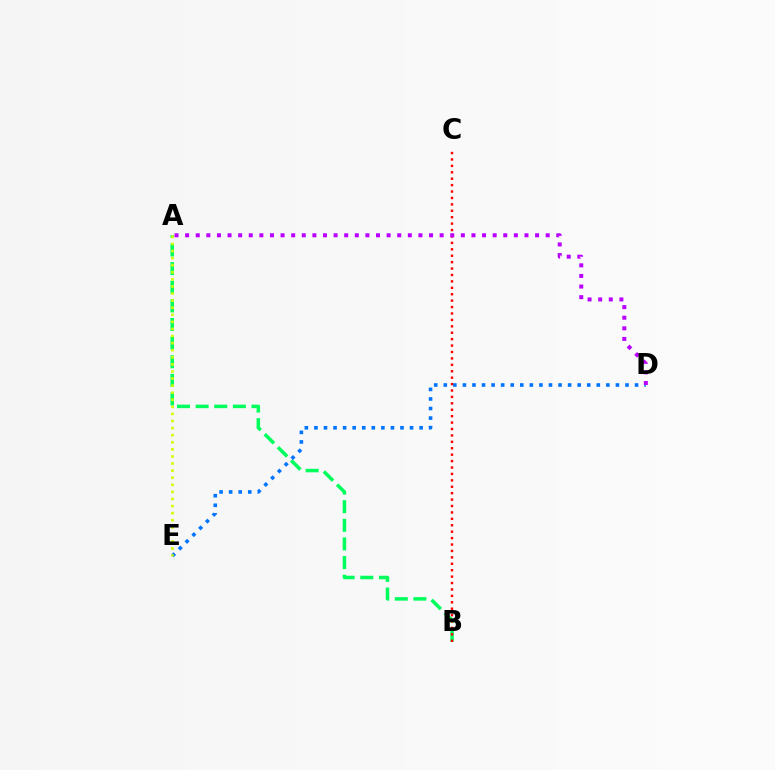{('A', 'B'): [{'color': '#00ff5c', 'line_style': 'dashed', 'thickness': 2.53}], ('D', 'E'): [{'color': '#0074ff', 'line_style': 'dotted', 'thickness': 2.6}], ('A', 'E'): [{'color': '#d1ff00', 'line_style': 'dotted', 'thickness': 1.92}], ('B', 'C'): [{'color': '#ff0000', 'line_style': 'dotted', 'thickness': 1.74}], ('A', 'D'): [{'color': '#b900ff', 'line_style': 'dotted', 'thickness': 2.88}]}